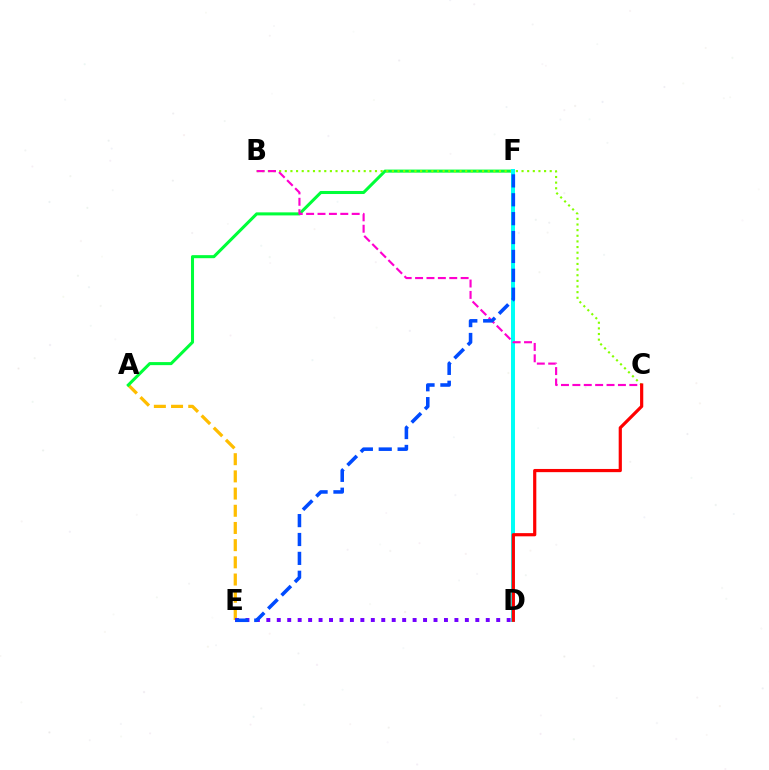{('A', 'E'): [{'color': '#ffbd00', 'line_style': 'dashed', 'thickness': 2.34}], ('D', 'E'): [{'color': '#7200ff', 'line_style': 'dotted', 'thickness': 2.84}], ('A', 'F'): [{'color': '#00ff39', 'line_style': 'solid', 'thickness': 2.2}], ('B', 'C'): [{'color': '#84ff00', 'line_style': 'dotted', 'thickness': 1.53}, {'color': '#ff00cf', 'line_style': 'dashed', 'thickness': 1.55}], ('D', 'F'): [{'color': '#00fff6', 'line_style': 'solid', 'thickness': 2.87}], ('E', 'F'): [{'color': '#004bff', 'line_style': 'dashed', 'thickness': 2.57}], ('C', 'D'): [{'color': '#ff0000', 'line_style': 'solid', 'thickness': 2.3}]}